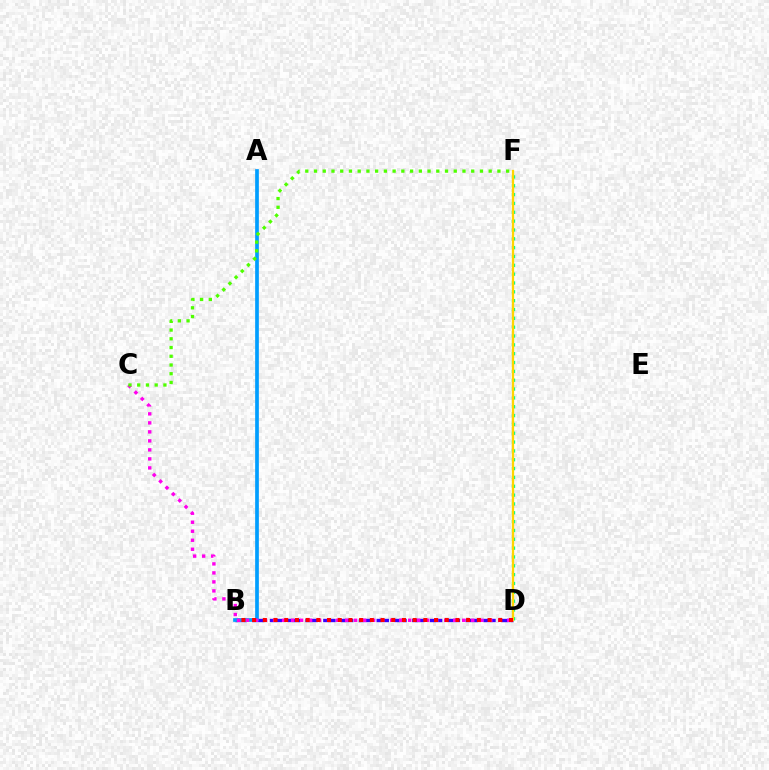{('B', 'D'): [{'color': '#3700ff', 'line_style': 'dashed', 'thickness': 2.42}, {'color': '#ff0000', 'line_style': 'dotted', 'thickness': 2.91}], ('A', 'B'): [{'color': '#009eff', 'line_style': 'solid', 'thickness': 2.66}], ('C', 'D'): [{'color': '#ff00ed', 'line_style': 'dotted', 'thickness': 2.45}], ('C', 'F'): [{'color': '#4fff00', 'line_style': 'dotted', 'thickness': 2.37}], ('D', 'F'): [{'color': '#00ff86', 'line_style': 'dotted', 'thickness': 2.4}, {'color': '#ffd500', 'line_style': 'solid', 'thickness': 1.65}]}